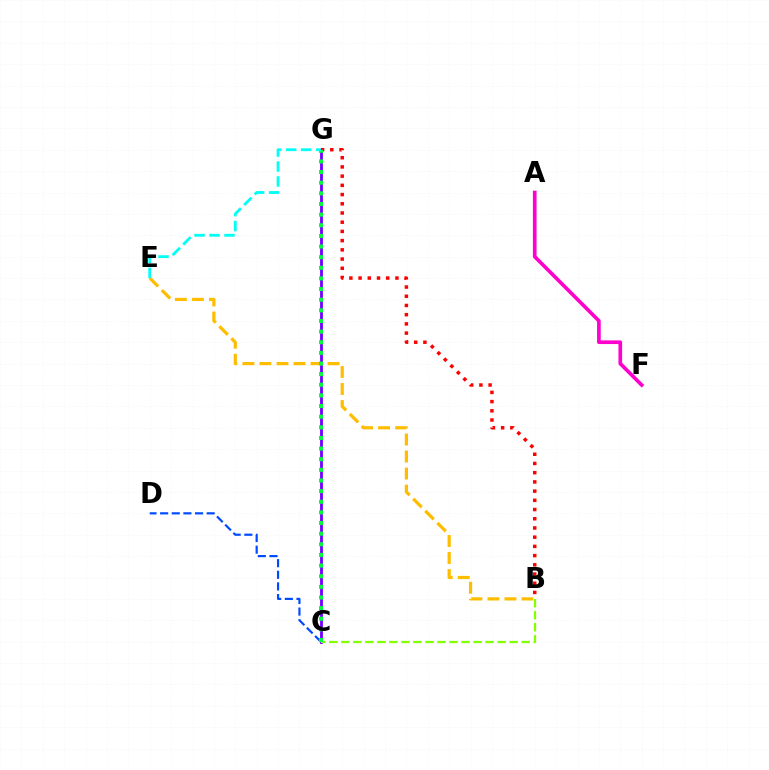{('C', 'G'): [{'color': '#7200ff', 'line_style': 'solid', 'thickness': 2.03}, {'color': '#00ff39', 'line_style': 'dotted', 'thickness': 2.89}], ('B', 'G'): [{'color': '#ff0000', 'line_style': 'dotted', 'thickness': 2.5}], ('B', 'E'): [{'color': '#ffbd00', 'line_style': 'dashed', 'thickness': 2.31}], ('B', 'C'): [{'color': '#84ff00', 'line_style': 'dashed', 'thickness': 1.63}], ('C', 'D'): [{'color': '#004bff', 'line_style': 'dashed', 'thickness': 1.58}], ('E', 'G'): [{'color': '#00fff6', 'line_style': 'dashed', 'thickness': 2.03}], ('A', 'F'): [{'color': '#ff00cf', 'line_style': 'solid', 'thickness': 2.64}]}